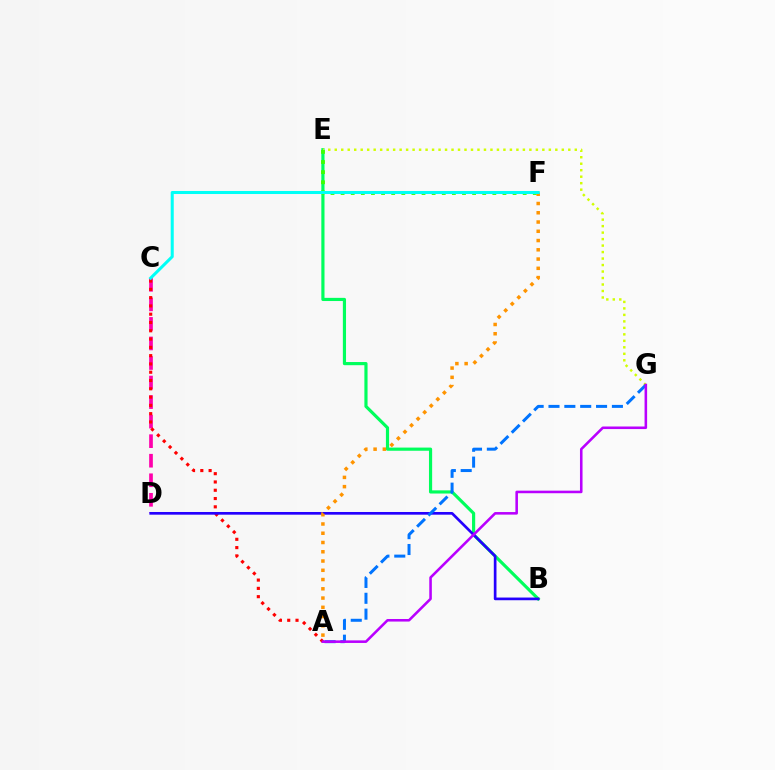{('C', 'D'): [{'color': '#ff00ac', 'line_style': 'dashed', 'thickness': 2.66}], ('A', 'C'): [{'color': '#ff0000', 'line_style': 'dotted', 'thickness': 2.25}], ('B', 'E'): [{'color': '#00ff5c', 'line_style': 'solid', 'thickness': 2.28}], ('B', 'D'): [{'color': '#2500ff', 'line_style': 'solid', 'thickness': 1.93}], ('E', 'G'): [{'color': '#d1ff00', 'line_style': 'dotted', 'thickness': 1.76}], ('E', 'F'): [{'color': '#3dff00', 'line_style': 'dotted', 'thickness': 2.75}], ('A', 'G'): [{'color': '#0074ff', 'line_style': 'dashed', 'thickness': 2.15}, {'color': '#b900ff', 'line_style': 'solid', 'thickness': 1.85}], ('A', 'F'): [{'color': '#ff9400', 'line_style': 'dotted', 'thickness': 2.52}], ('C', 'F'): [{'color': '#00fff6', 'line_style': 'solid', 'thickness': 2.19}]}